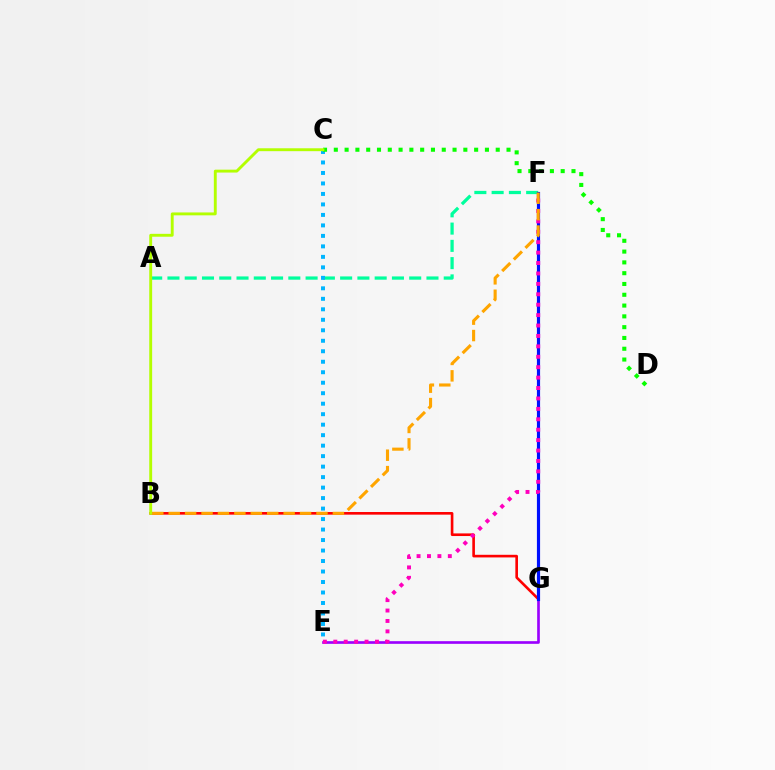{('A', 'F'): [{'color': '#00ff9d', 'line_style': 'dashed', 'thickness': 2.35}], ('B', 'G'): [{'color': '#ff0000', 'line_style': 'solid', 'thickness': 1.89}], ('E', 'G'): [{'color': '#9b00ff', 'line_style': 'solid', 'thickness': 1.91}], ('F', 'G'): [{'color': '#0010ff', 'line_style': 'solid', 'thickness': 2.28}], ('E', 'F'): [{'color': '#ff00bd', 'line_style': 'dotted', 'thickness': 2.83}], ('C', 'E'): [{'color': '#00b5ff', 'line_style': 'dotted', 'thickness': 2.85}], ('B', 'F'): [{'color': '#ffa500', 'line_style': 'dashed', 'thickness': 2.23}], ('C', 'D'): [{'color': '#08ff00', 'line_style': 'dotted', 'thickness': 2.93}], ('B', 'C'): [{'color': '#b3ff00', 'line_style': 'solid', 'thickness': 2.08}]}